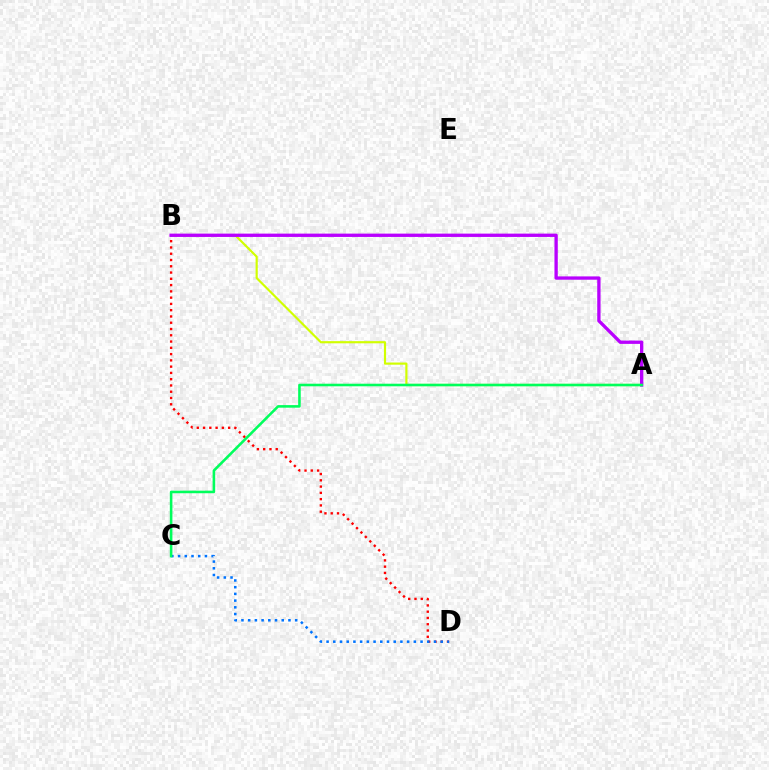{('B', 'D'): [{'color': '#ff0000', 'line_style': 'dotted', 'thickness': 1.7}], ('A', 'B'): [{'color': '#d1ff00', 'line_style': 'solid', 'thickness': 1.56}, {'color': '#b900ff', 'line_style': 'solid', 'thickness': 2.39}], ('C', 'D'): [{'color': '#0074ff', 'line_style': 'dotted', 'thickness': 1.82}], ('A', 'C'): [{'color': '#00ff5c', 'line_style': 'solid', 'thickness': 1.85}]}